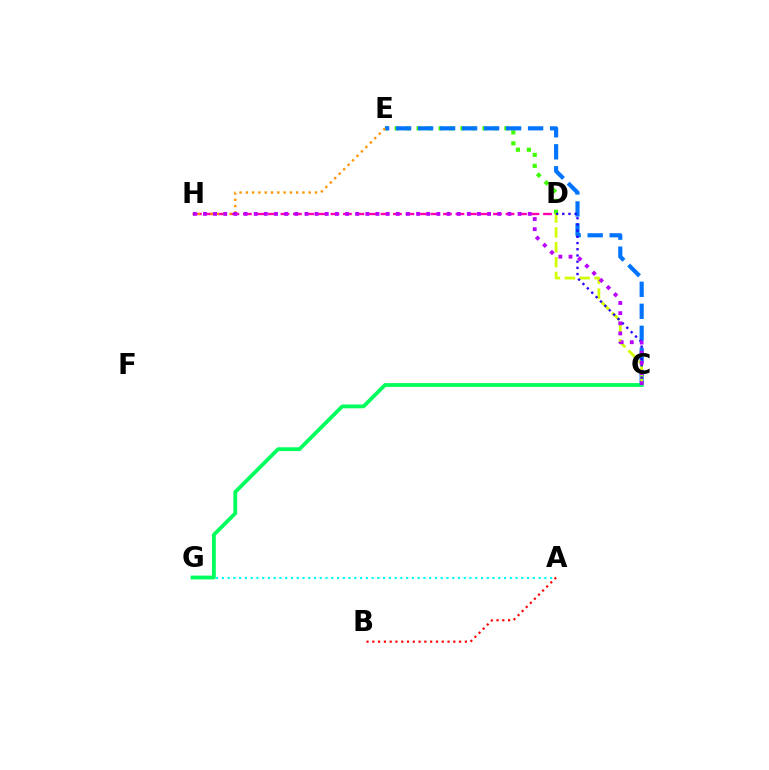{('A', 'G'): [{'color': '#00fff6', 'line_style': 'dotted', 'thickness': 1.56}], ('D', 'H'): [{'color': '#ff00ac', 'line_style': 'dashed', 'thickness': 1.7}], ('D', 'E'): [{'color': '#3dff00', 'line_style': 'dotted', 'thickness': 2.98}], ('C', 'E'): [{'color': '#0074ff', 'line_style': 'dashed', 'thickness': 2.99}], ('C', 'D'): [{'color': '#d1ff00', 'line_style': 'dashed', 'thickness': 2.02}, {'color': '#2500ff', 'line_style': 'dotted', 'thickness': 1.68}], ('E', 'H'): [{'color': '#ff9400', 'line_style': 'dotted', 'thickness': 1.71}], ('C', 'G'): [{'color': '#00ff5c', 'line_style': 'solid', 'thickness': 2.73}], ('A', 'B'): [{'color': '#ff0000', 'line_style': 'dotted', 'thickness': 1.57}], ('C', 'H'): [{'color': '#b900ff', 'line_style': 'dotted', 'thickness': 2.76}]}